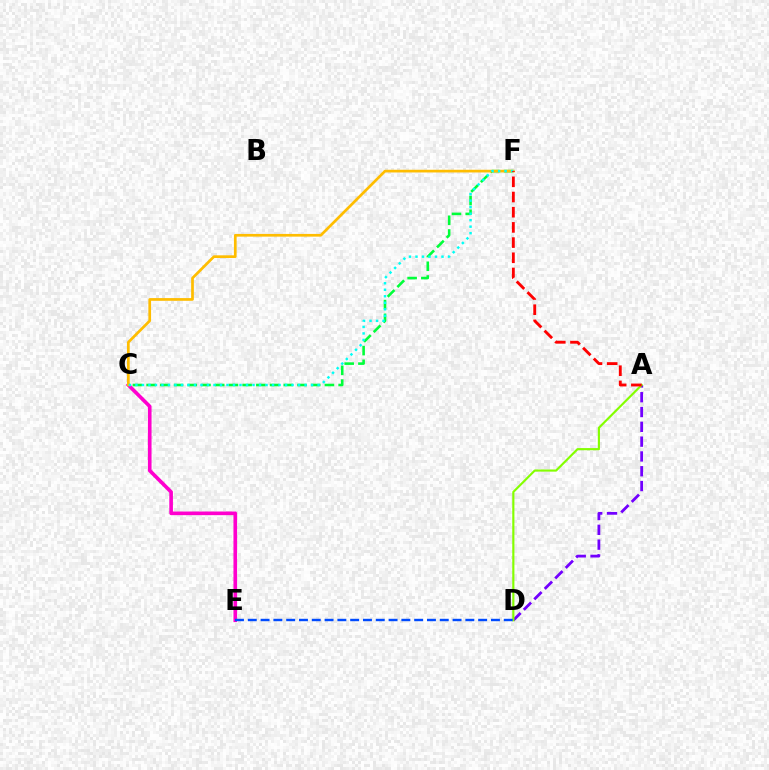{('A', 'D'): [{'color': '#7200ff', 'line_style': 'dashed', 'thickness': 2.01}, {'color': '#84ff00', 'line_style': 'solid', 'thickness': 1.55}], ('C', 'F'): [{'color': '#00ff39', 'line_style': 'dashed', 'thickness': 1.86}, {'color': '#ffbd00', 'line_style': 'solid', 'thickness': 1.94}, {'color': '#00fff6', 'line_style': 'dotted', 'thickness': 1.77}], ('C', 'E'): [{'color': '#ff00cf', 'line_style': 'solid', 'thickness': 2.62}], ('D', 'E'): [{'color': '#004bff', 'line_style': 'dashed', 'thickness': 1.74}], ('A', 'F'): [{'color': '#ff0000', 'line_style': 'dashed', 'thickness': 2.06}]}